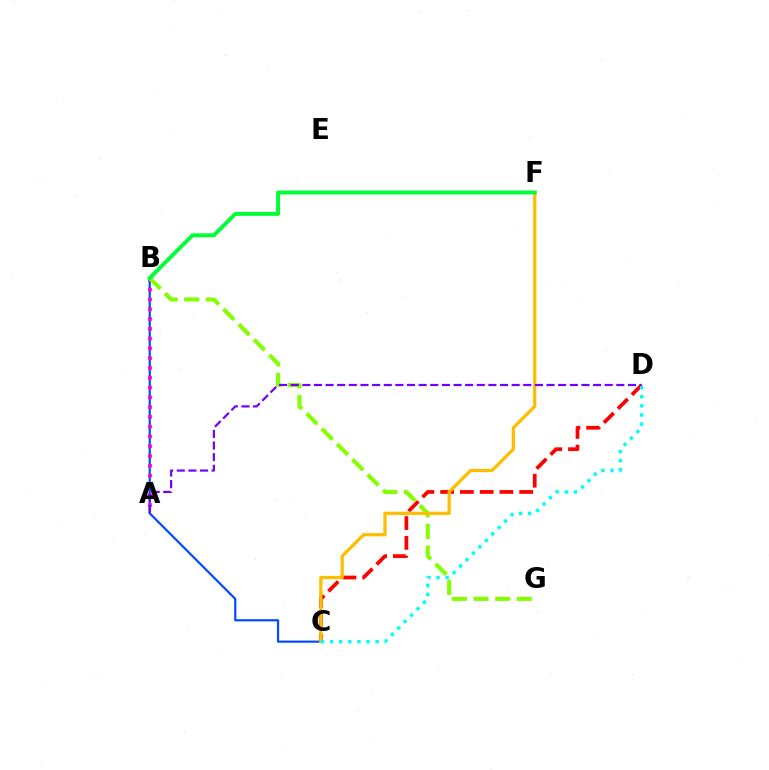{('B', 'C'): [{'color': '#004bff', 'line_style': 'solid', 'thickness': 1.59}], ('A', 'B'): [{'color': '#ff00cf', 'line_style': 'dotted', 'thickness': 2.66}], ('C', 'D'): [{'color': '#ff0000', 'line_style': 'dashed', 'thickness': 2.69}, {'color': '#00fff6', 'line_style': 'dotted', 'thickness': 2.47}], ('B', 'G'): [{'color': '#84ff00', 'line_style': 'dashed', 'thickness': 2.94}], ('C', 'F'): [{'color': '#ffbd00', 'line_style': 'solid', 'thickness': 2.34}], ('A', 'D'): [{'color': '#7200ff', 'line_style': 'dashed', 'thickness': 1.58}], ('B', 'F'): [{'color': '#00ff39', 'line_style': 'solid', 'thickness': 2.83}]}